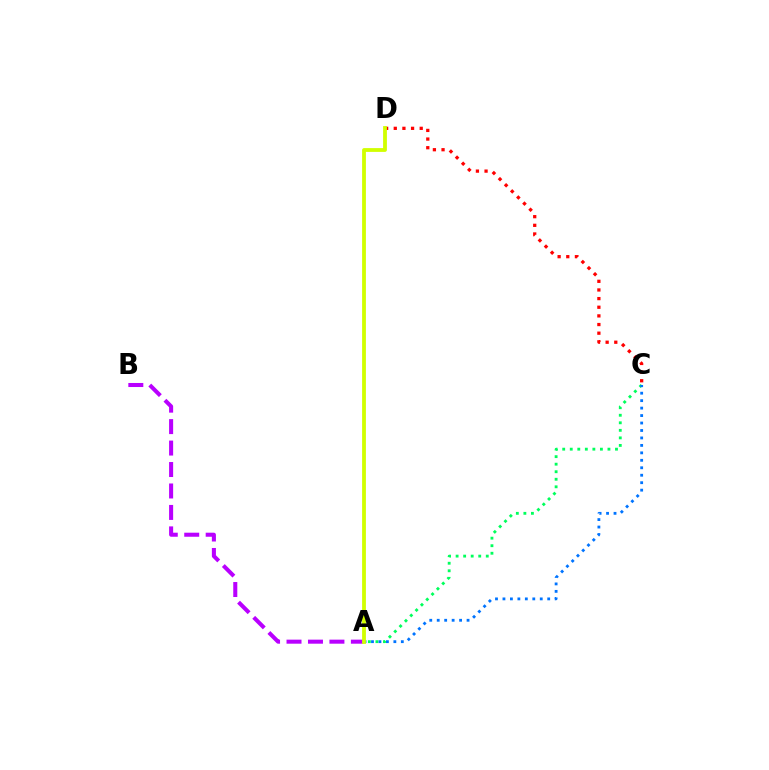{('A', 'C'): [{'color': '#00ff5c', 'line_style': 'dotted', 'thickness': 2.05}, {'color': '#0074ff', 'line_style': 'dotted', 'thickness': 2.03}], ('A', 'B'): [{'color': '#b900ff', 'line_style': 'dashed', 'thickness': 2.91}], ('C', 'D'): [{'color': '#ff0000', 'line_style': 'dotted', 'thickness': 2.35}], ('A', 'D'): [{'color': '#d1ff00', 'line_style': 'solid', 'thickness': 2.74}]}